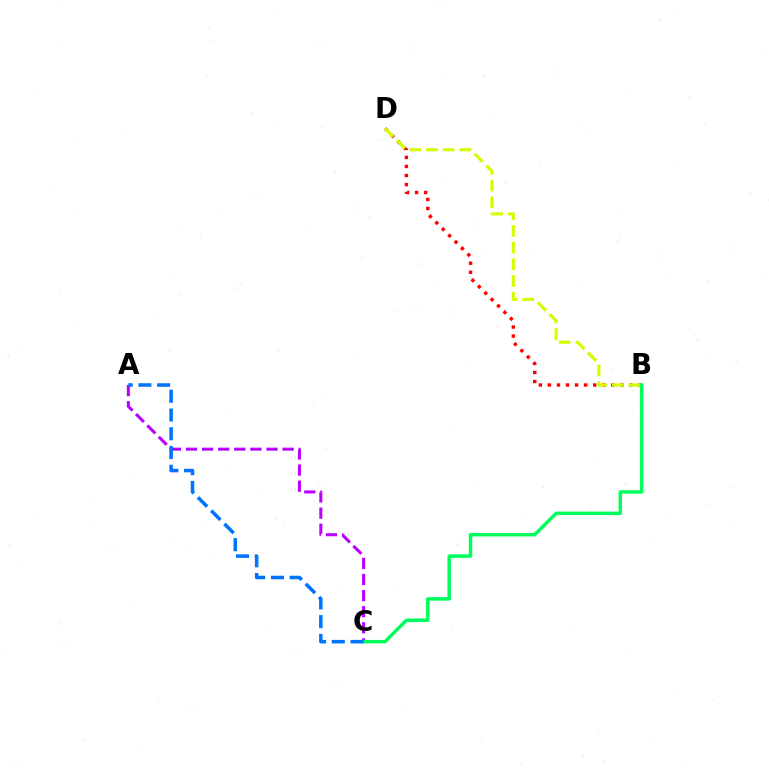{('B', 'D'): [{'color': '#ff0000', 'line_style': 'dotted', 'thickness': 2.46}, {'color': '#d1ff00', 'line_style': 'dashed', 'thickness': 2.26}], ('A', 'C'): [{'color': '#b900ff', 'line_style': 'dashed', 'thickness': 2.19}, {'color': '#0074ff', 'line_style': 'dashed', 'thickness': 2.55}], ('B', 'C'): [{'color': '#00ff5c', 'line_style': 'solid', 'thickness': 2.5}]}